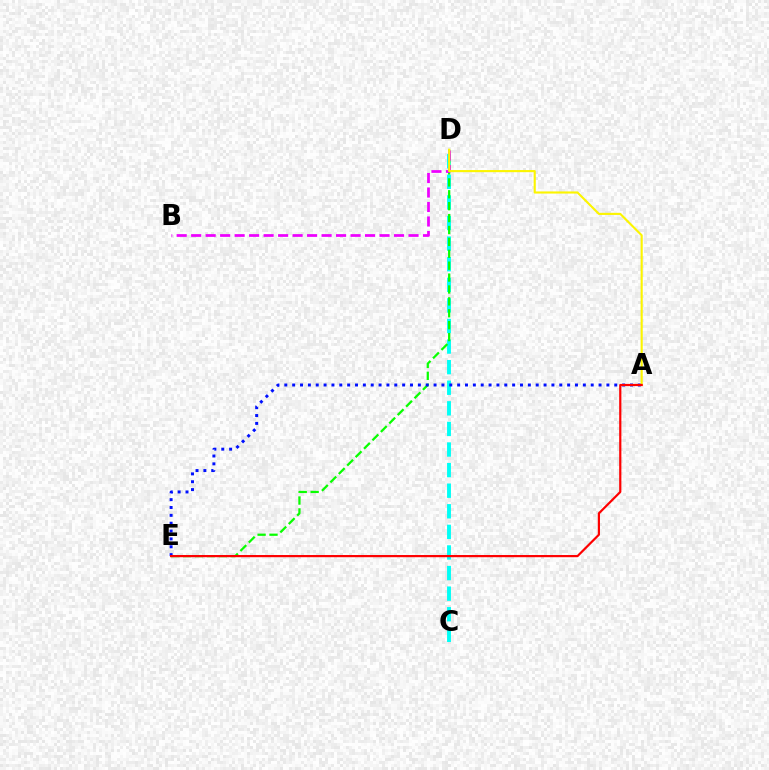{('C', 'D'): [{'color': '#00fff6', 'line_style': 'dashed', 'thickness': 2.8}], ('D', 'E'): [{'color': '#08ff00', 'line_style': 'dashed', 'thickness': 1.62}], ('B', 'D'): [{'color': '#ee00ff', 'line_style': 'dashed', 'thickness': 1.97}], ('A', 'E'): [{'color': '#0010ff', 'line_style': 'dotted', 'thickness': 2.13}, {'color': '#ff0000', 'line_style': 'solid', 'thickness': 1.58}], ('A', 'D'): [{'color': '#fcf500', 'line_style': 'solid', 'thickness': 1.53}]}